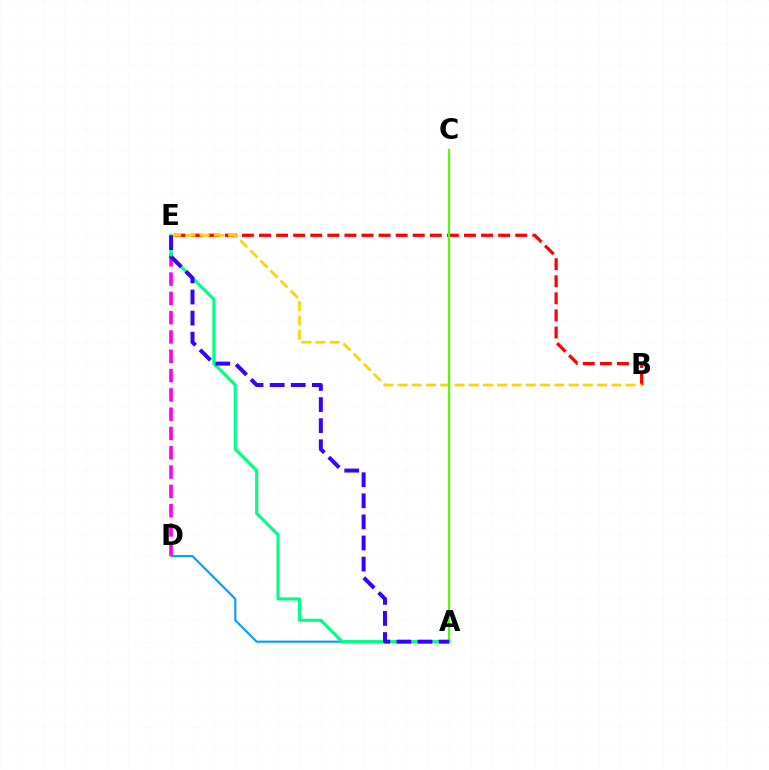{('D', 'E'): [{'color': '#ff00ed', 'line_style': 'dashed', 'thickness': 2.62}], ('B', 'E'): [{'color': '#ff0000', 'line_style': 'dashed', 'thickness': 2.32}, {'color': '#ffd500', 'line_style': 'dashed', 'thickness': 1.94}], ('A', 'D'): [{'color': '#009eff', 'line_style': 'solid', 'thickness': 1.52}], ('A', 'E'): [{'color': '#00ff86', 'line_style': 'solid', 'thickness': 2.23}, {'color': '#3700ff', 'line_style': 'dashed', 'thickness': 2.86}], ('A', 'C'): [{'color': '#4fff00', 'line_style': 'solid', 'thickness': 1.56}]}